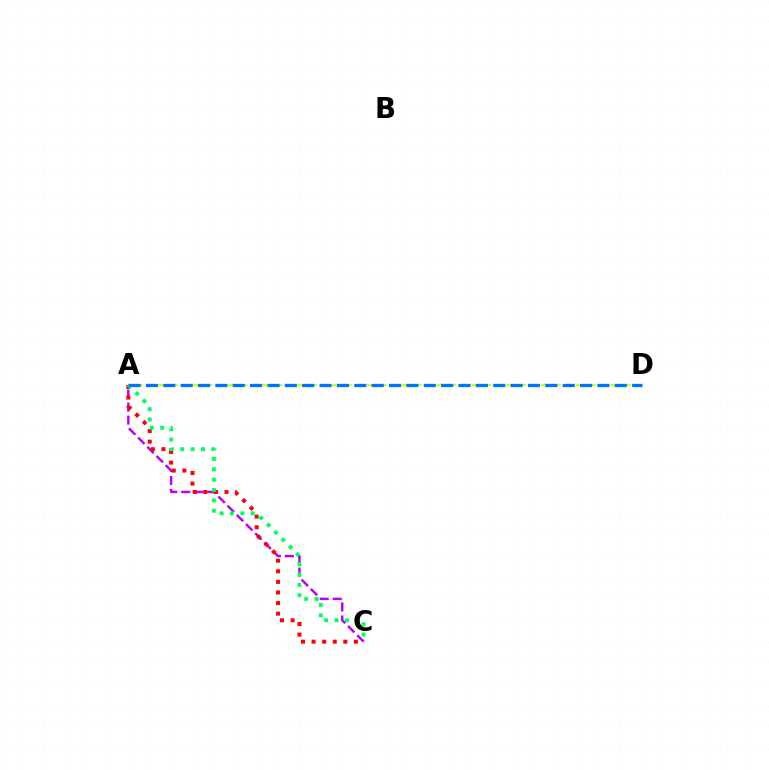{('A', 'C'): [{'color': '#b900ff', 'line_style': 'dashed', 'thickness': 1.77}, {'color': '#ff0000', 'line_style': 'dotted', 'thickness': 2.88}, {'color': '#00ff5c', 'line_style': 'dotted', 'thickness': 2.81}], ('A', 'D'): [{'color': '#d1ff00', 'line_style': 'dashed', 'thickness': 1.58}, {'color': '#0074ff', 'line_style': 'dashed', 'thickness': 2.36}]}